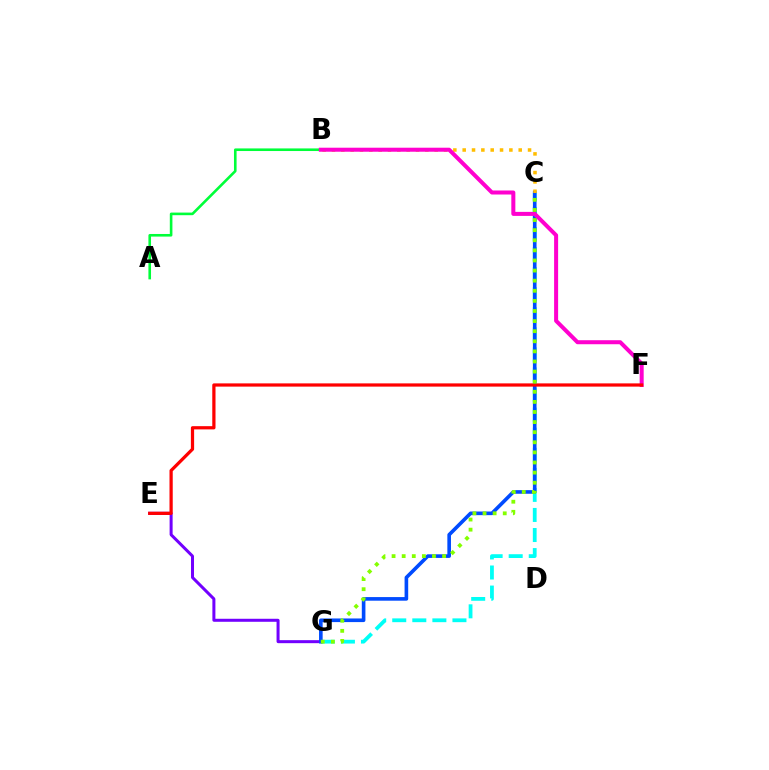{('C', 'G'): [{'color': '#00fff6', 'line_style': 'dashed', 'thickness': 2.73}, {'color': '#004bff', 'line_style': 'solid', 'thickness': 2.61}, {'color': '#84ff00', 'line_style': 'dotted', 'thickness': 2.74}], ('E', 'G'): [{'color': '#7200ff', 'line_style': 'solid', 'thickness': 2.17}], ('A', 'B'): [{'color': '#00ff39', 'line_style': 'solid', 'thickness': 1.88}], ('B', 'C'): [{'color': '#ffbd00', 'line_style': 'dotted', 'thickness': 2.54}], ('B', 'F'): [{'color': '#ff00cf', 'line_style': 'solid', 'thickness': 2.89}], ('E', 'F'): [{'color': '#ff0000', 'line_style': 'solid', 'thickness': 2.33}]}